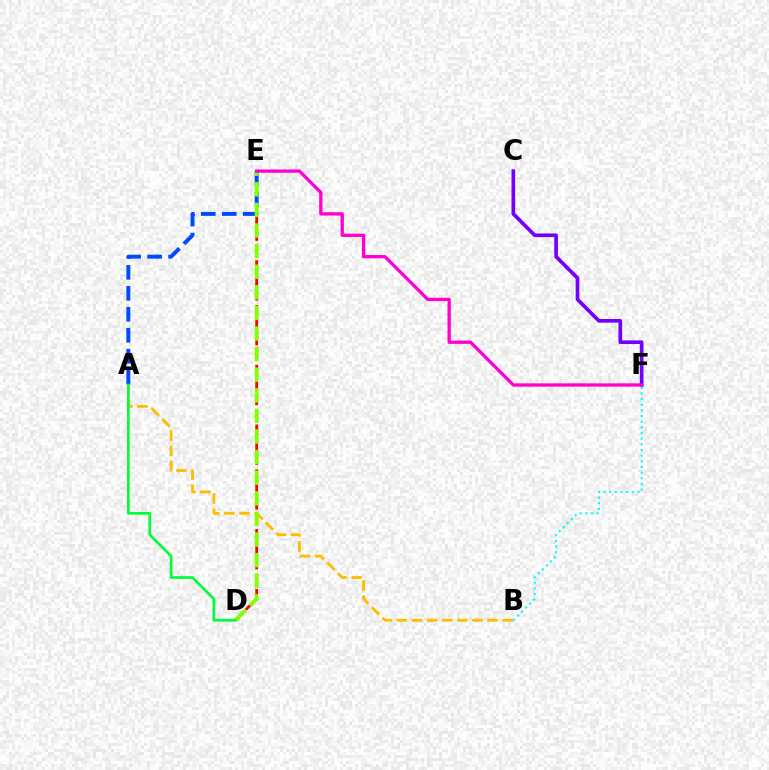{('D', 'E'): [{'color': '#ff0000', 'line_style': 'dashed', 'thickness': 2.03}, {'color': '#84ff00', 'line_style': 'dashed', 'thickness': 2.8}], ('A', 'E'): [{'color': '#004bff', 'line_style': 'dashed', 'thickness': 2.85}], ('A', 'B'): [{'color': '#ffbd00', 'line_style': 'dashed', 'thickness': 2.05}], ('C', 'F'): [{'color': '#7200ff', 'line_style': 'solid', 'thickness': 2.65}], ('E', 'F'): [{'color': '#ff00cf', 'line_style': 'solid', 'thickness': 2.37}], ('B', 'F'): [{'color': '#00fff6', 'line_style': 'dotted', 'thickness': 1.54}], ('A', 'D'): [{'color': '#00ff39', 'line_style': 'solid', 'thickness': 1.92}]}